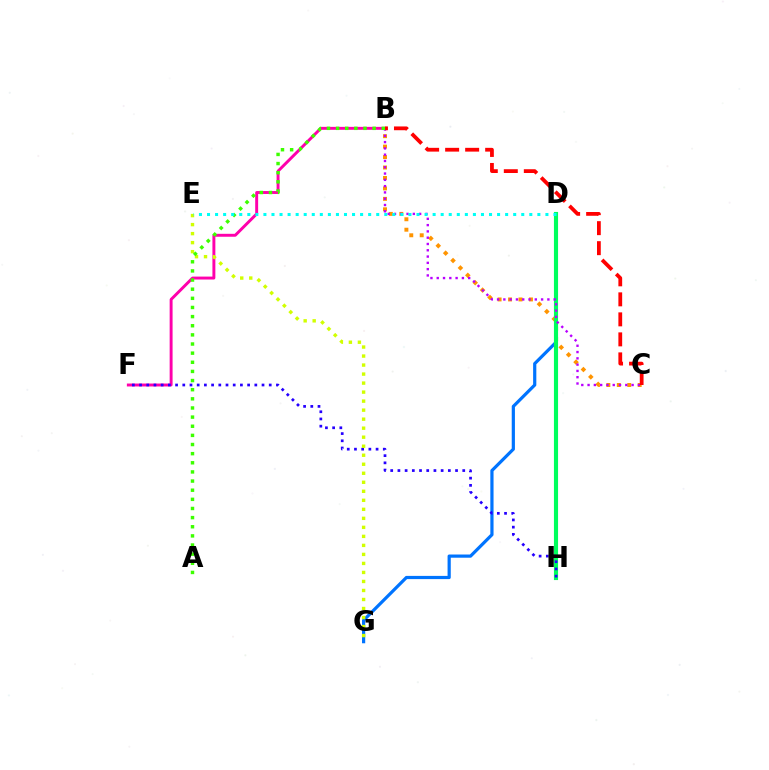{('D', 'G'): [{'color': '#0074ff', 'line_style': 'solid', 'thickness': 2.3}], ('B', 'C'): [{'color': '#ff9400', 'line_style': 'dotted', 'thickness': 2.84}, {'color': '#b900ff', 'line_style': 'dotted', 'thickness': 1.71}, {'color': '#ff0000', 'line_style': 'dashed', 'thickness': 2.72}], ('B', 'F'): [{'color': '#ff00ac', 'line_style': 'solid', 'thickness': 2.11}], ('D', 'H'): [{'color': '#00ff5c', 'line_style': 'solid', 'thickness': 2.97}], ('F', 'H'): [{'color': '#2500ff', 'line_style': 'dotted', 'thickness': 1.96}], ('E', 'G'): [{'color': '#d1ff00', 'line_style': 'dotted', 'thickness': 2.45}], ('A', 'B'): [{'color': '#3dff00', 'line_style': 'dotted', 'thickness': 2.48}], ('D', 'E'): [{'color': '#00fff6', 'line_style': 'dotted', 'thickness': 2.19}]}